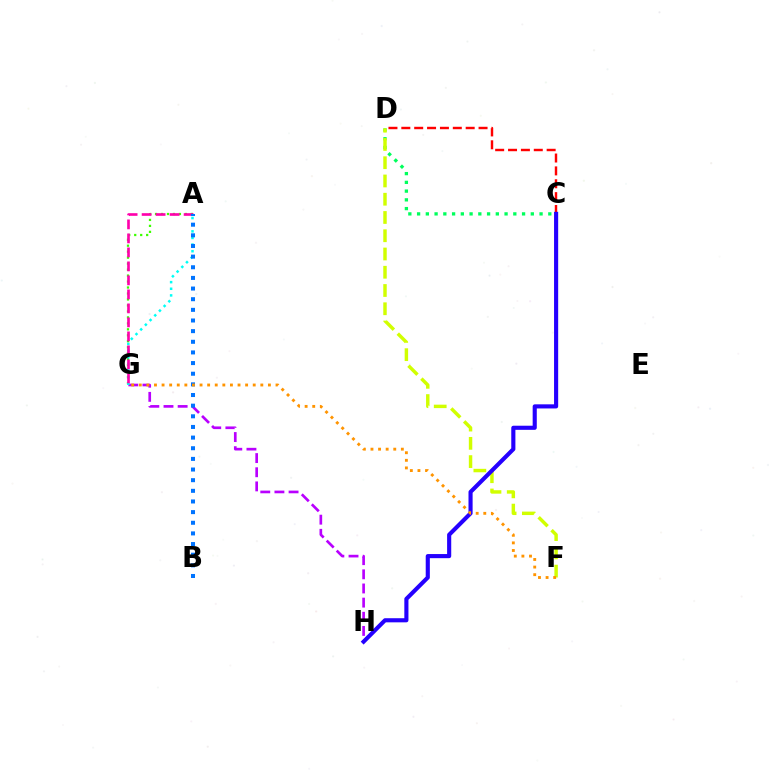{('G', 'H'): [{'color': '#b900ff', 'line_style': 'dashed', 'thickness': 1.92}], ('A', 'G'): [{'color': '#3dff00', 'line_style': 'dotted', 'thickness': 1.62}, {'color': '#00fff6', 'line_style': 'dotted', 'thickness': 1.8}, {'color': '#ff00ac', 'line_style': 'dashed', 'thickness': 1.9}], ('C', 'D'): [{'color': '#00ff5c', 'line_style': 'dotted', 'thickness': 2.38}, {'color': '#ff0000', 'line_style': 'dashed', 'thickness': 1.75}], ('D', 'F'): [{'color': '#d1ff00', 'line_style': 'dashed', 'thickness': 2.48}], ('A', 'B'): [{'color': '#0074ff', 'line_style': 'dotted', 'thickness': 2.89}], ('C', 'H'): [{'color': '#2500ff', 'line_style': 'solid', 'thickness': 2.97}], ('F', 'G'): [{'color': '#ff9400', 'line_style': 'dotted', 'thickness': 2.06}]}